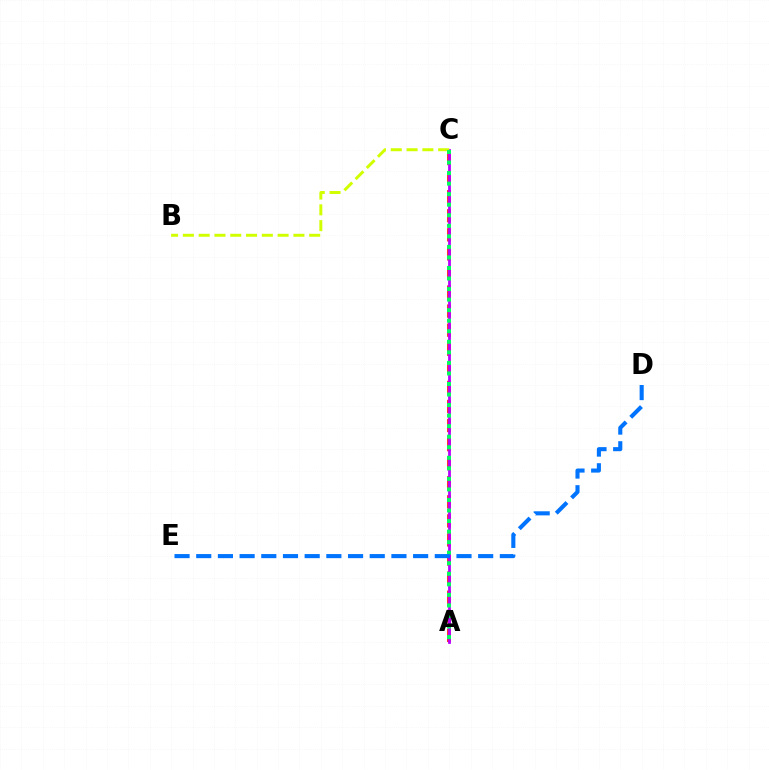{('A', 'C'): [{'color': '#ff0000', 'line_style': 'dashed', 'thickness': 2.59}, {'color': '#b900ff', 'line_style': 'solid', 'thickness': 2.01}, {'color': '#00ff5c', 'line_style': 'dotted', 'thickness': 2.87}], ('B', 'C'): [{'color': '#d1ff00', 'line_style': 'dashed', 'thickness': 2.14}], ('D', 'E'): [{'color': '#0074ff', 'line_style': 'dashed', 'thickness': 2.95}]}